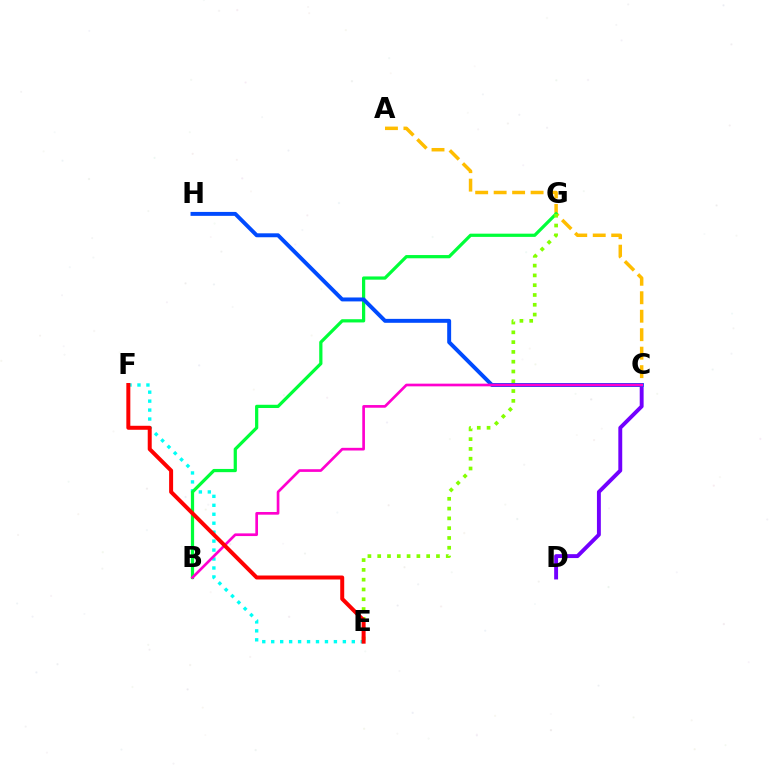{('A', 'C'): [{'color': '#ffbd00', 'line_style': 'dashed', 'thickness': 2.51}], ('C', 'D'): [{'color': '#7200ff', 'line_style': 'solid', 'thickness': 2.81}], ('E', 'F'): [{'color': '#00fff6', 'line_style': 'dotted', 'thickness': 2.43}, {'color': '#ff0000', 'line_style': 'solid', 'thickness': 2.87}], ('B', 'G'): [{'color': '#00ff39', 'line_style': 'solid', 'thickness': 2.32}], ('E', 'G'): [{'color': '#84ff00', 'line_style': 'dotted', 'thickness': 2.66}], ('C', 'H'): [{'color': '#004bff', 'line_style': 'solid', 'thickness': 2.83}], ('B', 'C'): [{'color': '#ff00cf', 'line_style': 'solid', 'thickness': 1.93}]}